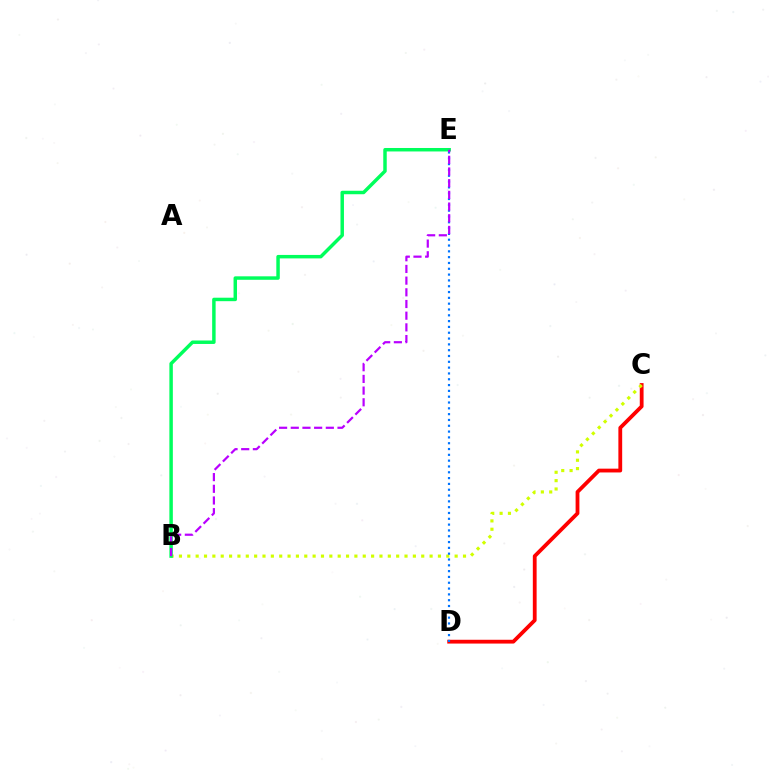{('C', 'D'): [{'color': '#ff0000', 'line_style': 'solid', 'thickness': 2.73}], ('B', 'C'): [{'color': '#d1ff00', 'line_style': 'dotted', 'thickness': 2.27}], ('D', 'E'): [{'color': '#0074ff', 'line_style': 'dotted', 'thickness': 1.58}], ('B', 'E'): [{'color': '#00ff5c', 'line_style': 'solid', 'thickness': 2.5}, {'color': '#b900ff', 'line_style': 'dashed', 'thickness': 1.59}]}